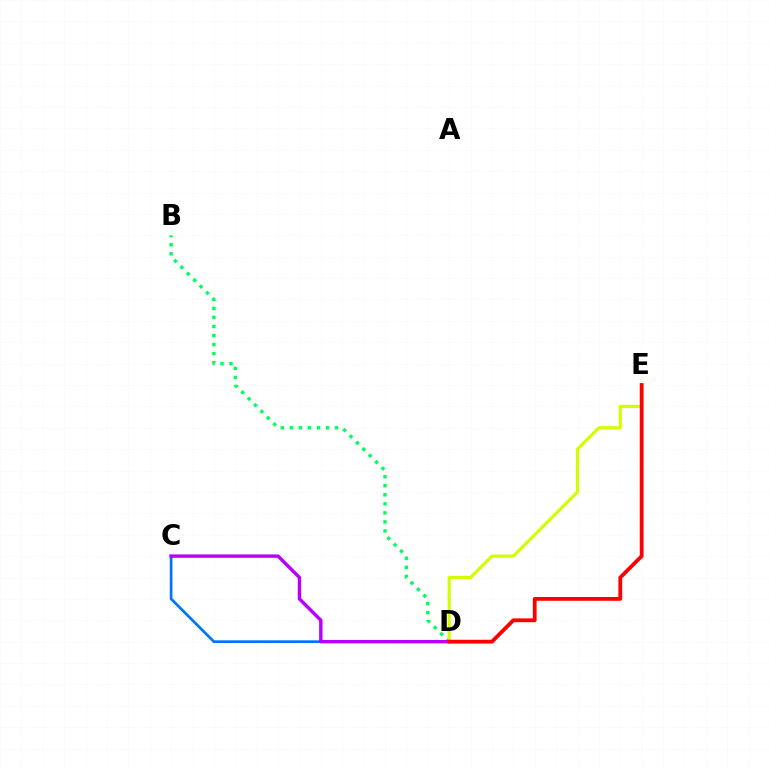{('C', 'D'): [{'color': '#0074ff', 'line_style': 'solid', 'thickness': 1.93}, {'color': '#b900ff', 'line_style': 'solid', 'thickness': 2.45}], ('B', 'D'): [{'color': '#00ff5c', 'line_style': 'dotted', 'thickness': 2.46}], ('D', 'E'): [{'color': '#d1ff00', 'line_style': 'solid', 'thickness': 2.29}, {'color': '#ff0000', 'line_style': 'solid', 'thickness': 2.73}]}